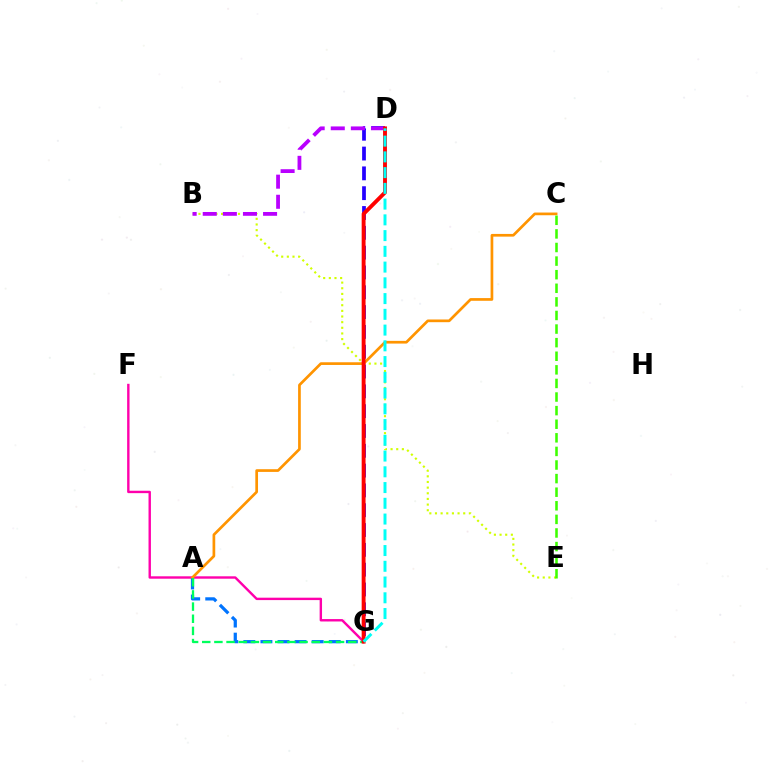{('B', 'E'): [{'color': '#d1ff00', 'line_style': 'dotted', 'thickness': 1.53}], ('F', 'G'): [{'color': '#ff00ac', 'line_style': 'solid', 'thickness': 1.73}], ('A', 'G'): [{'color': '#0074ff', 'line_style': 'dashed', 'thickness': 2.32}, {'color': '#00ff5c', 'line_style': 'dashed', 'thickness': 1.65}], ('A', 'C'): [{'color': '#ff9400', 'line_style': 'solid', 'thickness': 1.94}], ('D', 'G'): [{'color': '#2500ff', 'line_style': 'dashed', 'thickness': 2.69}, {'color': '#ff0000', 'line_style': 'solid', 'thickness': 2.79}, {'color': '#00fff6', 'line_style': 'dashed', 'thickness': 2.14}], ('B', 'D'): [{'color': '#b900ff', 'line_style': 'dashed', 'thickness': 2.73}], ('C', 'E'): [{'color': '#3dff00', 'line_style': 'dashed', 'thickness': 1.85}]}